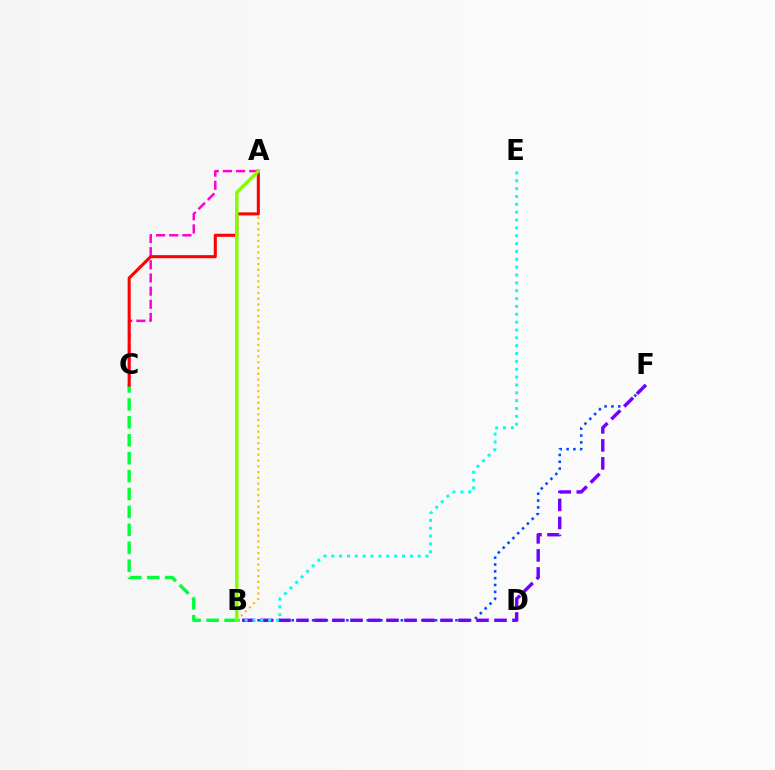{('B', 'F'): [{'color': '#004bff', 'line_style': 'dotted', 'thickness': 1.85}, {'color': '#7200ff', 'line_style': 'dashed', 'thickness': 2.45}], ('A', 'C'): [{'color': '#ff00cf', 'line_style': 'dashed', 'thickness': 1.79}, {'color': '#ff0000', 'line_style': 'solid', 'thickness': 2.2}], ('A', 'B'): [{'color': '#ffbd00', 'line_style': 'dotted', 'thickness': 1.57}, {'color': '#84ff00', 'line_style': 'solid', 'thickness': 2.48}], ('B', 'C'): [{'color': '#00ff39', 'line_style': 'dashed', 'thickness': 2.43}], ('B', 'E'): [{'color': '#00fff6', 'line_style': 'dotted', 'thickness': 2.13}]}